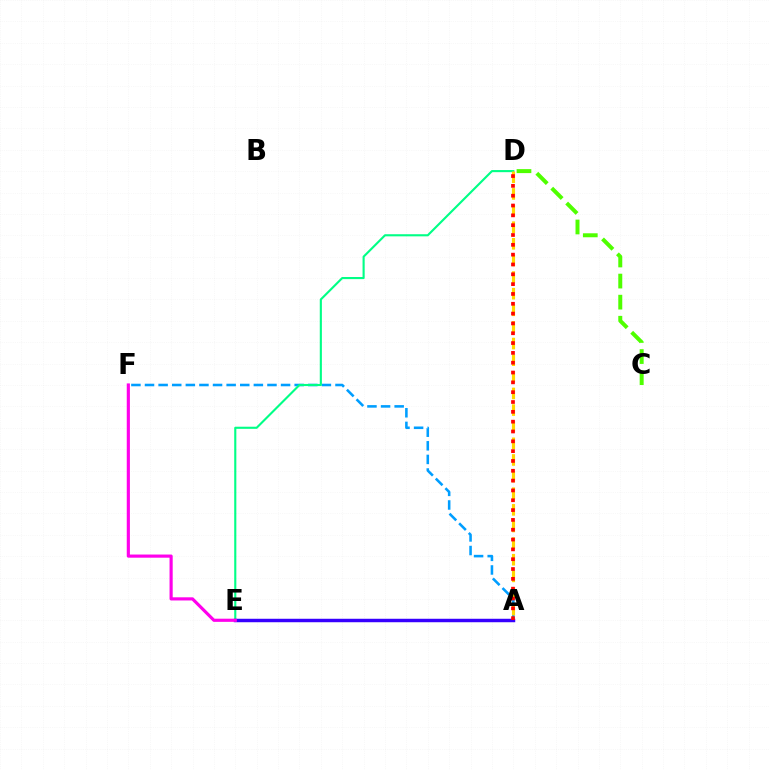{('A', 'F'): [{'color': '#009eff', 'line_style': 'dashed', 'thickness': 1.85}], ('C', 'D'): [{'color': '#4fff00', 'line_style': 'dashed', 'thickness': 2.86}], ('D', 'E'): [{'color': '#00ff86', 'line_style': 'solid', 'thickness': 1.52}], ('A', 'D'): [{'color': '#ffd500', 'line_style': 'dashed', 'thickness': 2.26}, {'color': '#ff0000', 'line_style': 'dotted', 'thickness': 2.67}], ('A', 'E'): [{'color': '#3700ff', 'line_style': 'solid', 'thickness': 2.49}], ('E', 'F'): [{'color': '#ff00ed', 'line_style': 'solid', 'thickness': 2.27}]}